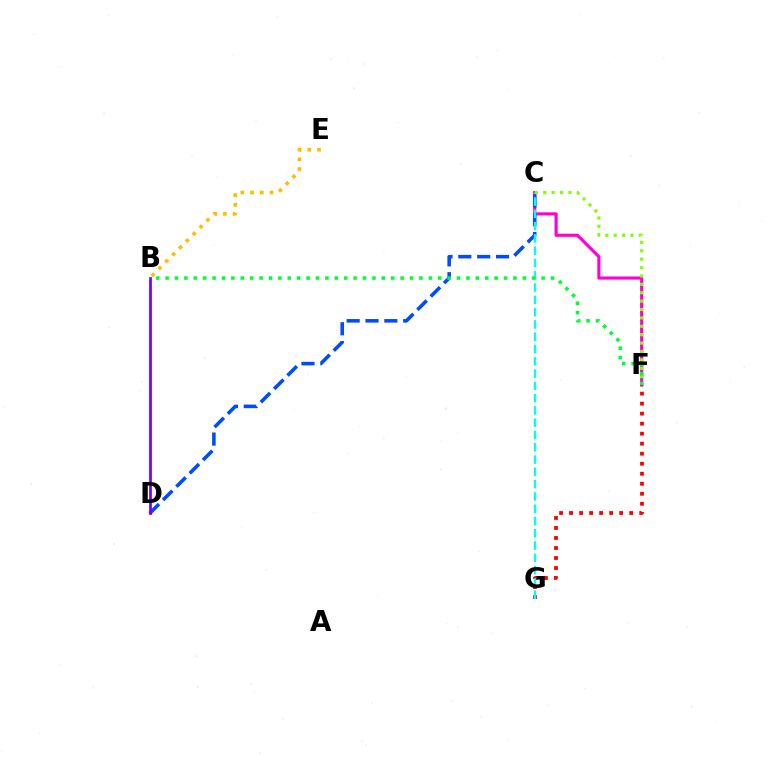{('C', 'F'): [{'color': '#ff00cf', 'line_style': 'solid', 'thickness': 2.26}, {'color': '#84ff00', 'line_style': 'dotted', 'thickness': 2.28}], ('B', 'E'): [{'color': '#ffbd00', 'line_style': 'dotted', 'thickness': 2.64}], ('C', 'D'): [{'color': '#004bff', 'line_style': 'dashed', 'thickness': 2.56}], ('F', 'G'): [{'color': '#ff0000', 'line_style': 'dotted', 'thickness': 2.72}], ('C', 'G'): [{'color': '#00fff6', 'line_style': 'dashed', 'thickness': 1.67}], ('B', 'D'): [{'color': '#7200ff', 'line_style': 'solid', 'thickness': 1.96}], ('B', 'F'): [{'color': '#00ff39', 'line_style': 'dotted', 'thickness': 2.55}]}